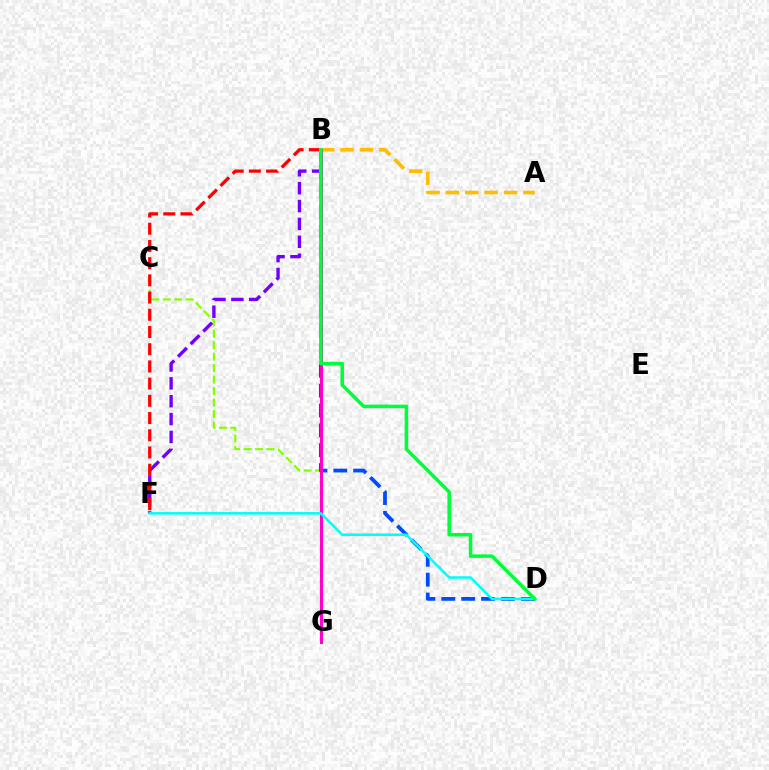{('B', 'F'): [{'color': '#7200ff', 'line_style': 'dashed', 'thickness': 2.43}, {'color': '#ff0000', 'line_style': 'dashed', 'thickness': 2.34}], ('A', 'B'): [{'color': '#ffbd00', 'line_style': 'dashed', 'thickness': 2.63}], ('C', 'G'): [{'color': '#84ff00', 'line_style': 'dashed', 'thickness': 1.56}], ('B', 'D'): [{'color': '#004bff', 'line_style': 'dashed', 'thickness': 2.7}, {'color': '#00ff39', 'line_style': 'solid', 'thickness': 2.54}], ('B', 'G'): [{'color': '#ff00cf', 'line_style': 'solid', 'thickness': 2.17}], ('D', 'F'): [{'color': '#00fff6', 'line_style': 'solid', 'thickness': 1.84}]}